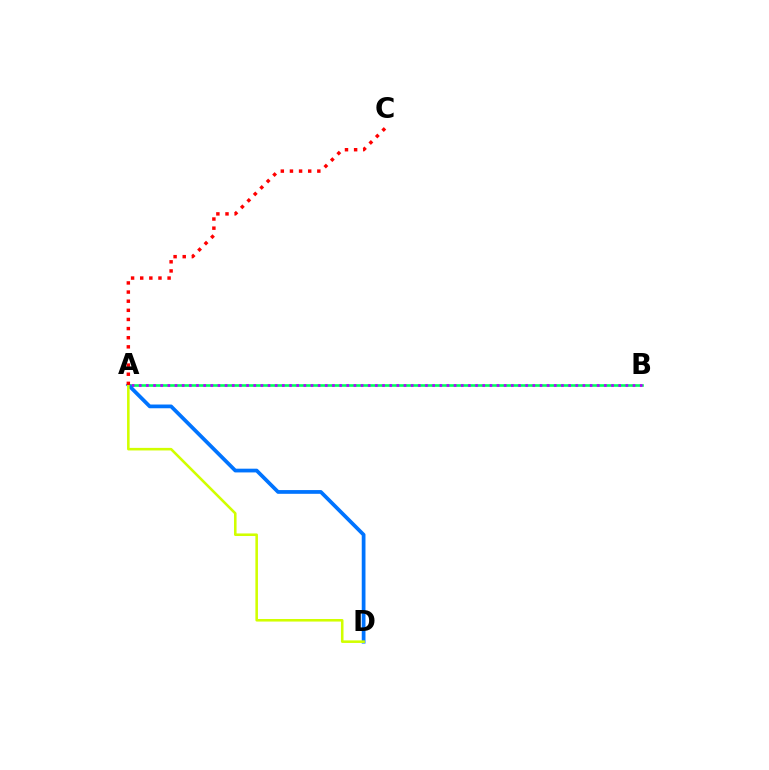{('A', 'B'): [{'color': '#00ff5c', 'line_style': 'solid', 'thickness': 1.9}, {'color': '#b900ff', 'line_style': 'dotted', 'thickness': 1.94}], ('A', 'D'): [{'color': '#0074ff', 'line_style': 'solid', 'thickness': 2.69}, {'color': '#d1ff00', 'line_style': 'solid', 'thickness': 1.85}], ('A', 'C'): [{'color': '#ff0000', 'line_style': 'dotted', 'thickness': 2.48}]}